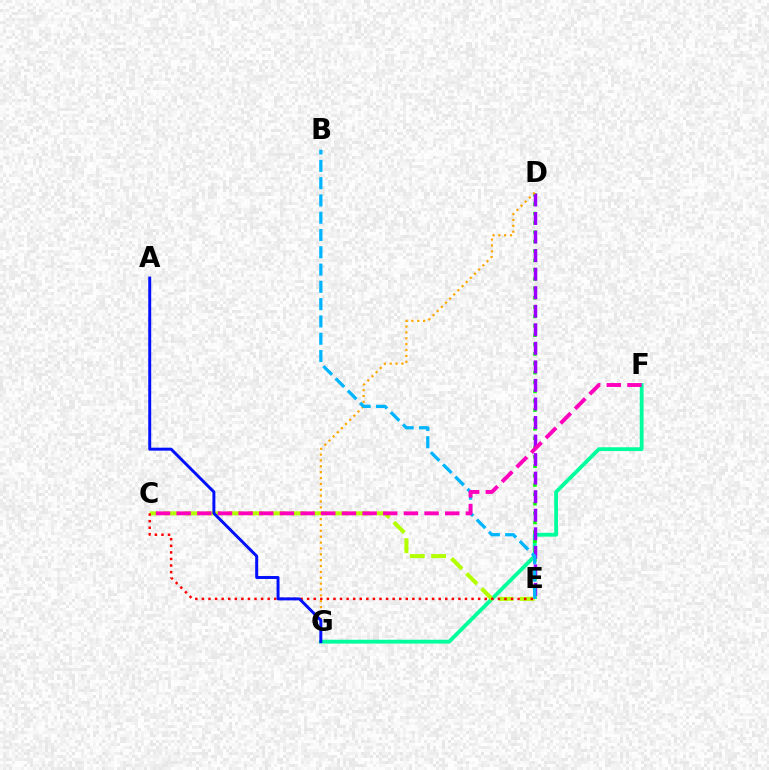{('F', 'G'): [{'color': '#00ff9d', 'line_style': 'solid', 'thickness': 2.75}], ('D', 'E'): [{'color': '#08ff00', 'line_style': 'dotted', 'thickness': 2.54}, {'color': '#9b00ff', 'line_style': 'dashed', 'thickness': 2.52}], ('C', 'E'): [{'color': '#b3ff00', 'line_style': 'dashed', 'thickness': 2.89}, {'color': '#ff0000', 'line_style': 'dotted', 'thickness': 1.79}], ('D', 'G'): [{'color': '#ffa500', 'line_style': 'dotted', 'thickness': 1.59}], ('B', 'E'): [{'color': '#00b5ff', 'line_style': 'dashed', 'thickness': 2.35}], ('C', 'F'): [{'color': '#ff00bd', 'line_style': 'dashed', 'thickness': 2.81}], ('A', 'G'): [{'color': '#0010ff', 'line_style': 'solid', 'thickness': 2.13}]}